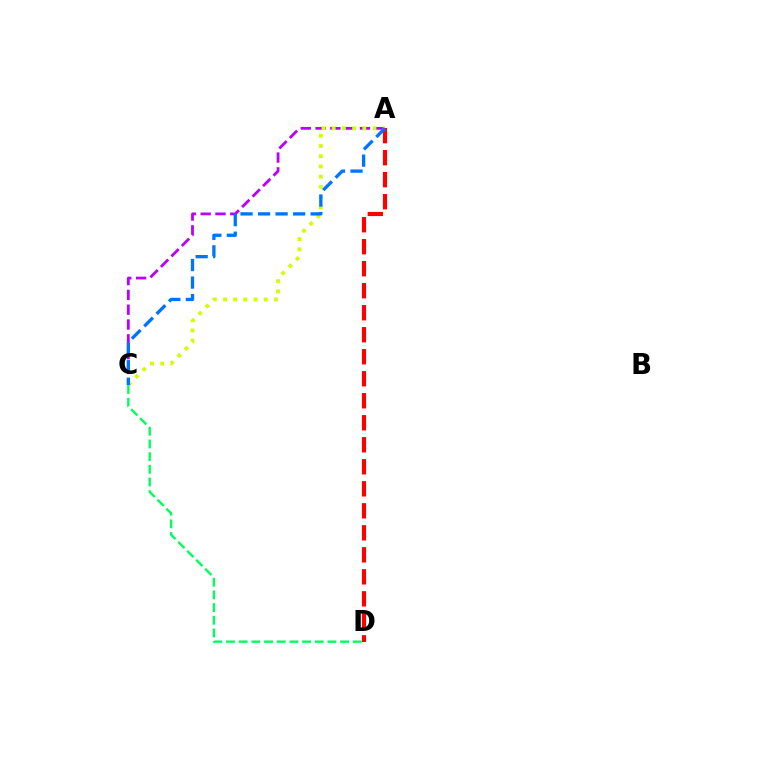{('A', 'C'): [{'color': '#b900ff', 'line_style': 'dashed', 'thickness': 2.01}, {'color': '#d1ff00', 'line_style': 'dotted', 'thickness': 2.77}, {'color': '#0074ff', 'line_style': 'dashed', 'thickness': 2.38}], ('C', 'D'): [{'color': '#00ff5c', 'line_style': 'dashed', 'thickness': 1.72}], ('A', 'D'): [{'color': '#ff0000', 'line_style': 'dashed', 'thickness': 2.99}]}